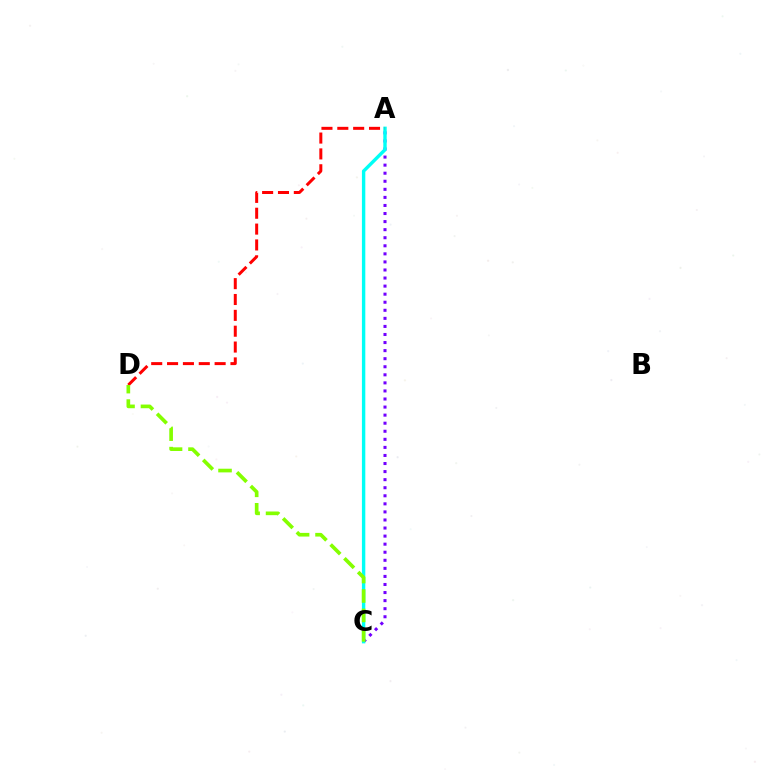{('A', 'C'): [{'color': '#7200ff', 'line_style': 'dotted', 'thickness': 2.19}, {'color': '#00fff6', 'line_style': 'solid', 'thickness': 2.44}], ('A', 'D'): [{'color': '#ff0000', 'line_style': 'dashed', 'thickness': 2.15}], ('C', 'D'): [{'color': '#84ff00', 'line_style': 'dashed', 'thickness': 2.64}]}